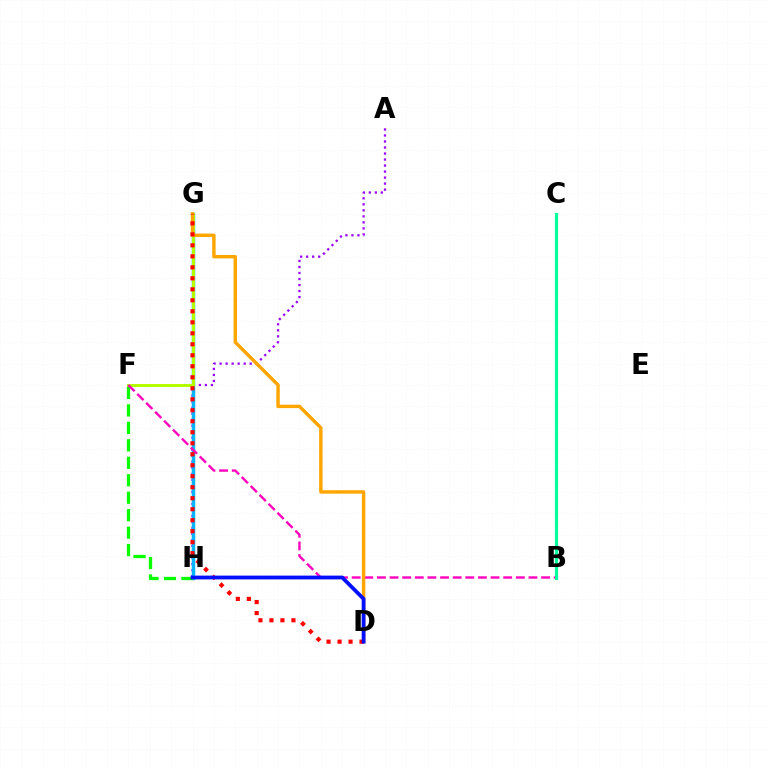{('A', 'H'): [{'color': '#9b00ff', 'line_style': 'dotted', 'thickness': 1.63}], ('G', 'H'): [{'color': '#00b5ff', 'line_style': 'solid', 'thickness': 2.51}], ('F', 'G'): [{'color': '#b3ff00', 'line_style': 'solid', 'thickness': 2.18}], ('F', 'H'): [{'color': '#08ff00', 'line_style': 'dashed', 'thickness': 2.37}], ('B', 'F'): [{'color': '#ff00bd', 'line_style': 'dashed', 'thickness': 1.72}], ('B', 'C'): [{'color': '#00ff9d', 'line_style': 'solid', 'thickness': 2.28}], ('D', 'G'): [{'color': '#ffa500', 'line_style': 'solid', 'thickness': 2.46}, {'color': '#ff0000', 'line_style': 'dotted', 'thickness': 2.99}], ('D', 'H'): [{'color': '#0010ff', 'line_style': 'solid', 'thickness': 2.73}]}